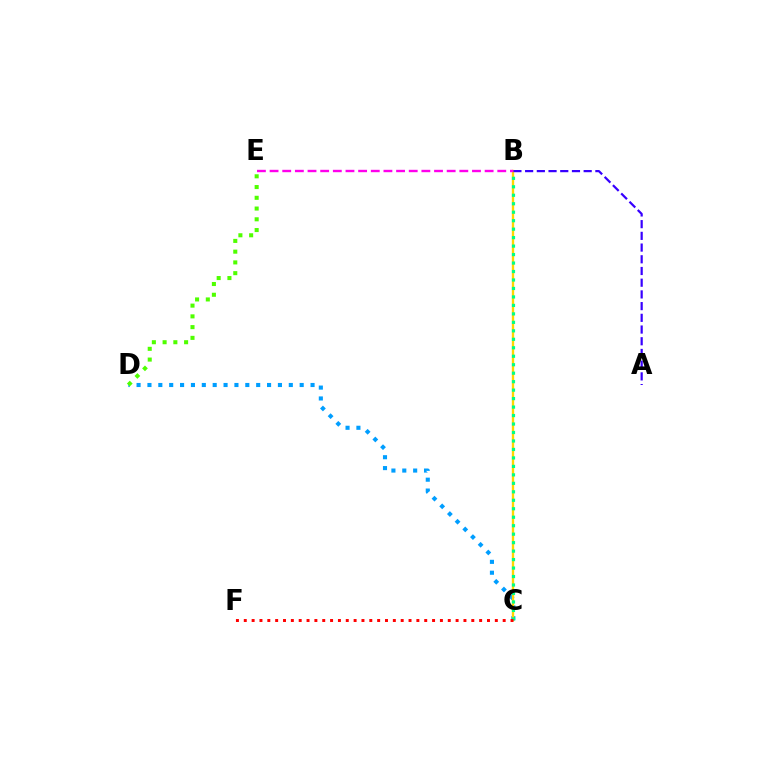{('C', 'D'): [{'color': '#009eff', 'line_style': 'dotted', 'thickness': 2.95}], ('B', 'C'): [{'color': '#ffd500', 'line_style': 'solid', 'thickness': 1.69}, {'color': '#00ff86', 'line_style': 'dotted', 'thickness': 2.3}], ('A', 'B'): [{'color': '#3700ff', 'line_style': 'dashed', 'thickness': 1.59}], ('D', 'E'): [{'color': '#4fff00', 'line_style': 'dotted', 'thickness': 2.92}], ('B', 'E'): [{'color': '#ff00ed', 'line_style': 'dashed', 'thickness': 1.72}], ('C', 'F'): [{'color': '#ff0000', 'line_style': 'dotted', 'thickness': 2.13}]}